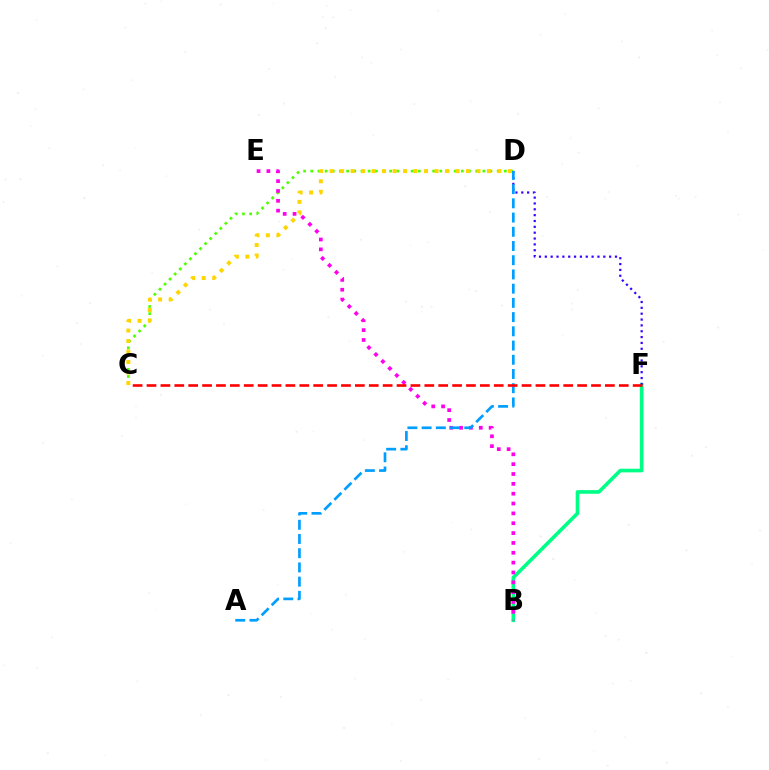{('B', 'F'): [{'color': '#00ff86', 'line_style': 'solid', 'thickness': 2.61}], ('D', 'F'): [{'color': '#3700ff', 'line_style': 'dotted', 'thickness': 1.59}], ('C', 'D'): [{'color': '#4fff00', 'line_style': 'dotted', 'thickness': 1.95}, {'color': '#ffd500', 'line_style': 'dotted', 'thickness': 2.85}], ('B', 'E'): [{'color': '#ff00ed', 'line_style': 'dotted', 'thickness': 2.68}], ('A', 'D'): [{'color': '#009eff', 'line_style': 'dashed', 'thickness': 1.93}], ('C', 'F'): [{'color': '#ff0000', 'line_style': 'dashed', 'thickness': 1.89}]}